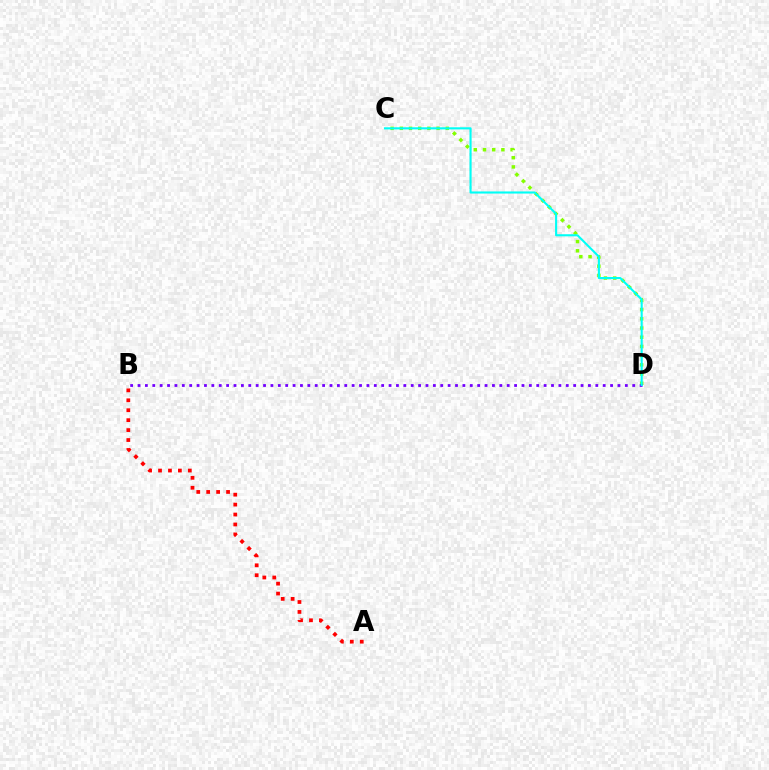{('C', 'D'): [{'color': '#84ff00', 'line_style': 'dotted', 'thickness': 2.5}, {'color': '#00fff6', 'line_style': 'solid', 'thickness': 1.52}], ('A', 'B'): [{'color': '#ff0000', 'line_style': 'dotted', 'thickness': 2.7}], ('B', 'D'): [{'color': '#7200ff', 'line_style': 'dotted', 'thickness': 2.01}]}